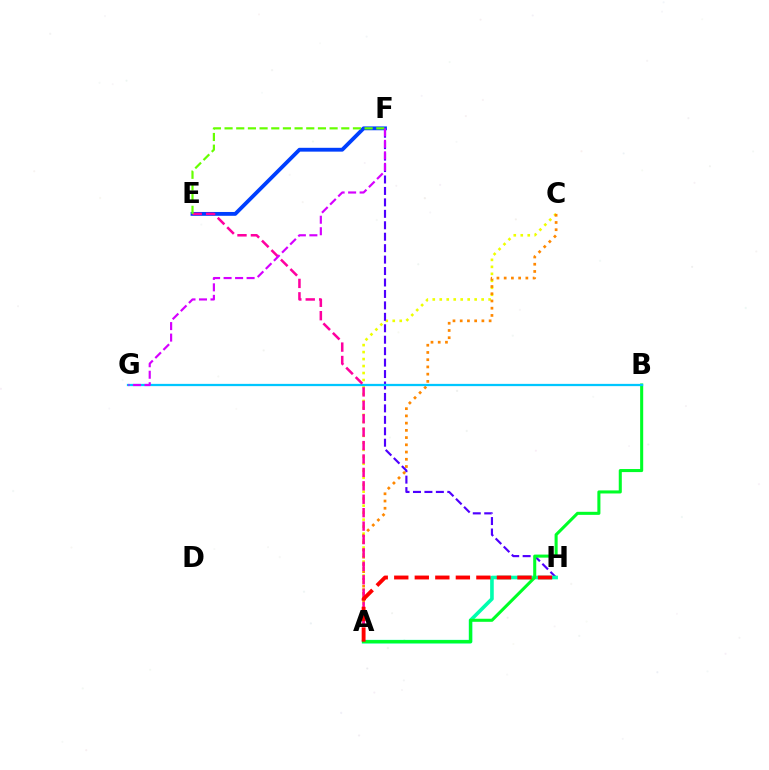{('A', 'C'): [{'color': '#eeff00', 'line_style': 'dotted', 'thickness': 1.9}, {'color': '#ff8800', 'line_style': 'dotted', 'thickness': 1.96}], ('F', 'H'): [{'color': '#4f00ff', 'line_style': 'dashed', 'thickness': 1.55}], ('A', 'H'): [{'color': '#00ffaf', 'line_style': 'solid', 'thickness': 2.61}, {'color': '#ff0000', 'line_style': 'dashed', 'thickness': 2.79}], ('A', 'B'): [{'color': '#00ff27', 'line_style': 'solid', 'thickness': 2.2}], ('B', 'G'): [{'color': '#00c7ff', 'line_style': 'solid', 'thickness': 1.63}], ('E', 'F'): [{'color': '#003fff', 'line_style': 'solid', 'thickness': 2.76}, {'color': '#66ff00', 'line_style': 'dashed', 'thickness': 1.59}], ('A', 'E'): [{'color': '#ff00a0', 'line_style': 'dashed', 'thickness': 1.82}], ('F', 'G'): [{'color': '#d600ff', 'line_style': 'dashed', 'thickness': 1.56}]}